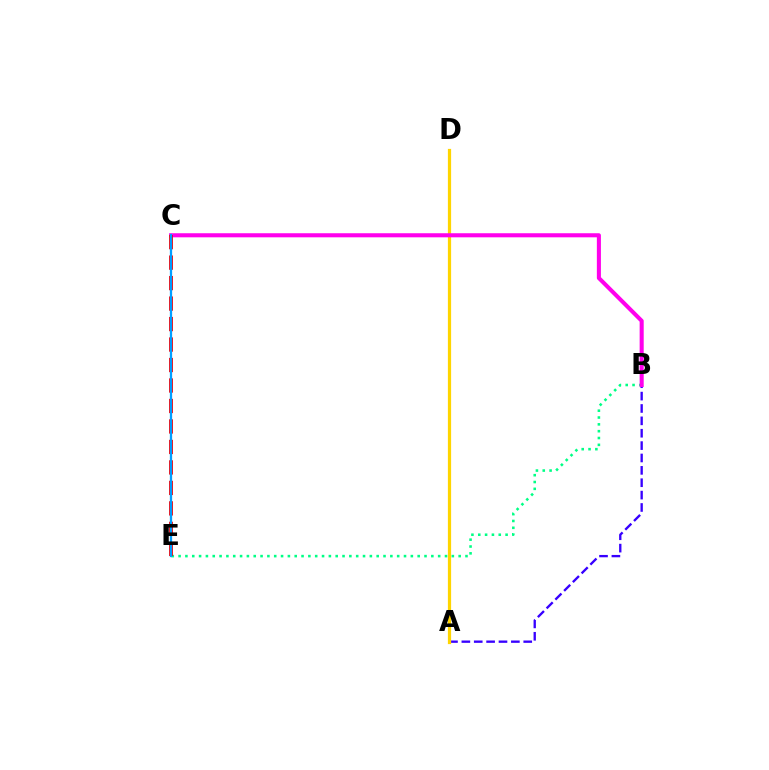{('A', 'D'): [{'color': '#4fff00', 'line_style': 'dotted', 'thickness': 2.14}, {'color': '#ffd500', 'line_style': 'solid', 'thickness': 2.32}], ('A', 'B'): [{'color': '#3700ff', 'line_style': 'dashed', 'thickness': 1.68}], ('B', 'E'): [{'color': '#00ff86', 'line_style': 'dotted', 'thickness': 1.86}], ('B', 'C'): [{'color': '#ff00ed', 'line_style': 'solid', 'thickness': 2.93}], ('C', 'E'): [{'color': '#ff0000', 'line_style': 'dashed', 'thickness': 2.78}, {'color': '#009eff', 'line_style': 'solid', 'thickness': 1.63}]}